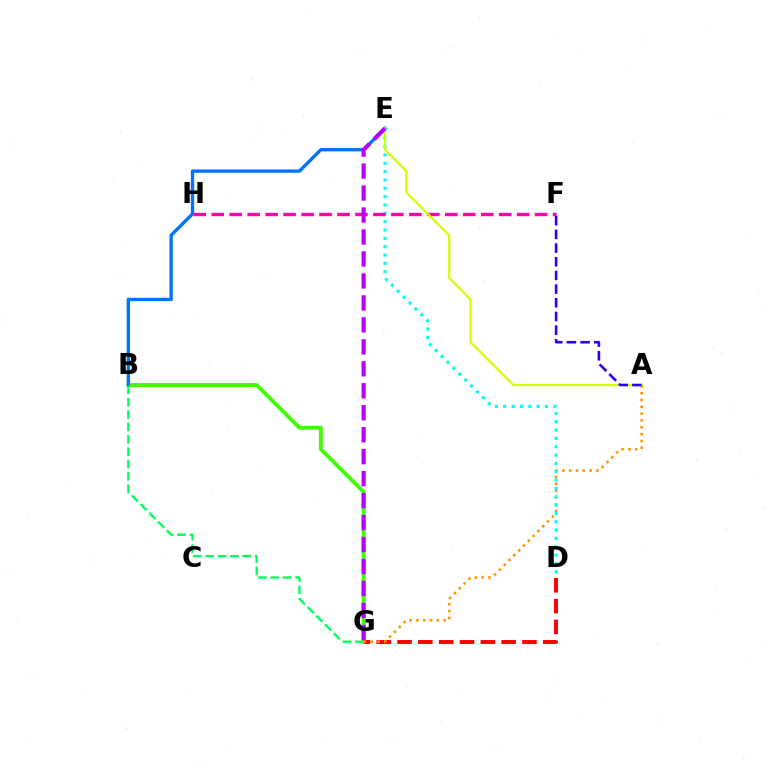{('B', 'G'): [{'color': '#3dff00', 'line_style': 'solid', 'thickness': 2.77}, {'color': '#00ff5c', 'line_style': 'dashed', 'thickness': 1.68}], ('B', 'E'): [{'color': '#0074ff', 'line_style': 'solid', 'thickness': 2.4}], ('D', 'G'): [{'color': '#ff0000', 'line_style': 'dashed', 'thickness': 2.83}], ('A', 'G'): [{'color': '#ff9400', 'line_style': 'dotted', 'thickness': 1.85}], ('D', 'E'): [{'color': '#00fff6', 'line_style': 'dotted', 'thickness': 2.27}], ('F', 'H'): [{'color': '#ff00ac', 'line_style': 'dashed', 'thickness': 2.44}], ('A', 'E'): [{'color': '#d1ff00', 'line_style': 'solid', 'thickness': 1.61}], ('E', 'G'): [{'color': '#b900ff', 'line_style': 'dashed', 'thickness': 2.98}], ('A', 'F'): [{'color': '#2500ff', 'line_style': 'dashed', 'thickness': 1.86}]}